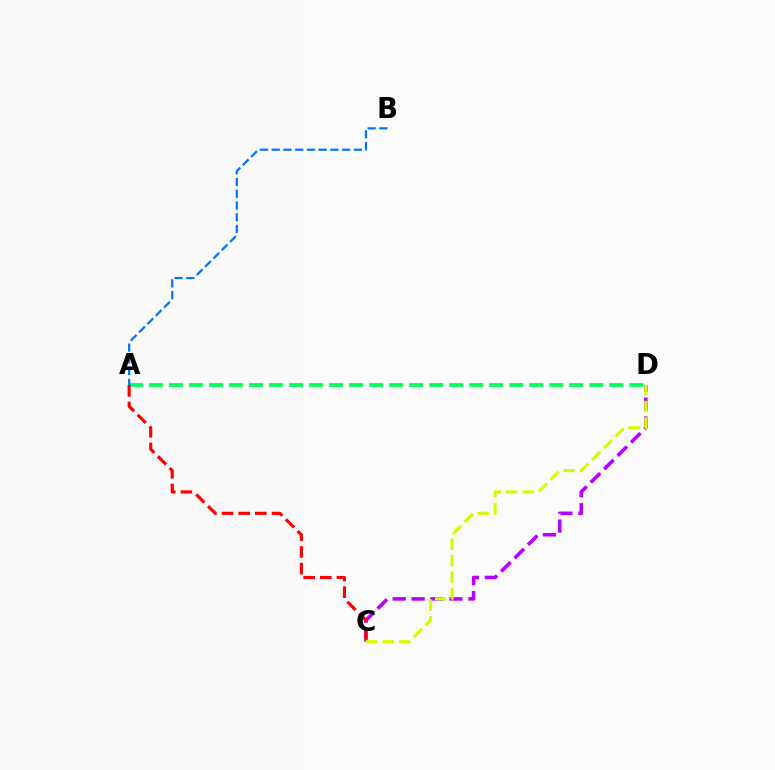{('C', 'D'): [{'color': '#b900ff', 'line_style': 'dashed', 'thickness': 2.57}, {'color': '#d1ff00', 'line_style': 'dashed', 'thickness': 2.25}], ('A', 'D'): [{'color': '#00ff5c', 'line_style': 'dashed', 'thickness': 2.72}], ('A', 'C'): [{'color': '#ff0000', 'line_style': 'dashed', 'thickness': 2.26}], ('A', 'B'): [{'color': '#0074ff', 'line_style': 'dashed', 'thickness': 1.59}]}